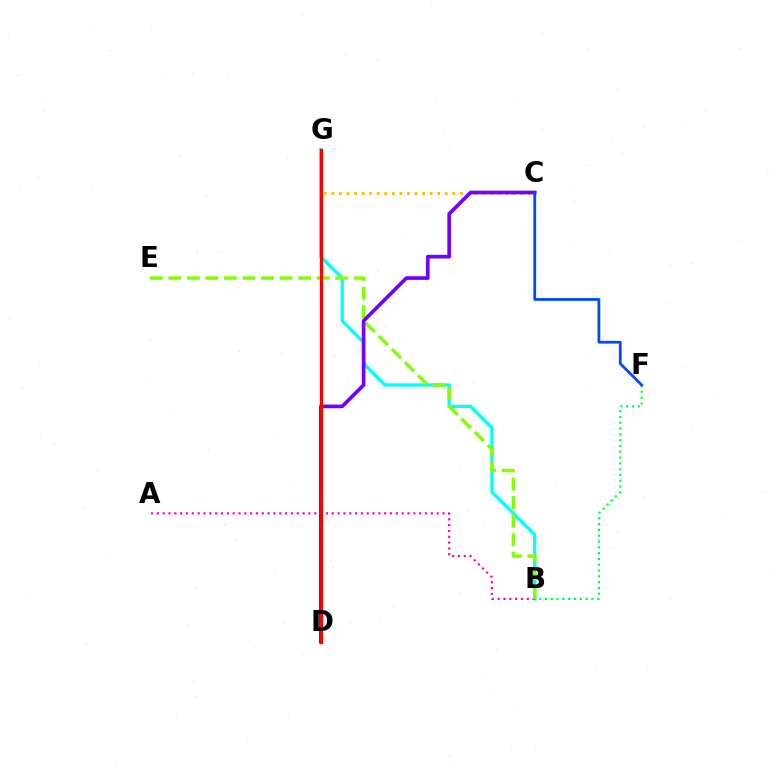{('B', 'G'): [{'color': '#00fff6', 'line_style': 'solid', 'thickness': 2.35}], ('C', 'G'): [{'color': '#ffbd00', 'line_style': 'dotted', 'thickness': 2.05}], ('A', 'B'): [{'color': '#ff00cf', 'line_style': 'dotted', 'thickness': 1.58}], ('B', 'E'): [{'color': '#84ff00', 'line_style': 'dashed', 'thickness': 2.52}], ('B', 'F'): [{'color': '#00ff39', 'line_style': 'dotted', 'thickness': 1.58}], ('C', 'D'): [{'color': '#7200ff', 'line_style': 'solid', 'thickness': 2.65}], ('C', 'F'): [{'color': '#004bff', 'line_style': 'solid', 'thickness': 2.01}], ('D', 'G'): [{'color': '#ff0000', 'line_style': 'solid', 'thickness': 2.35}]}